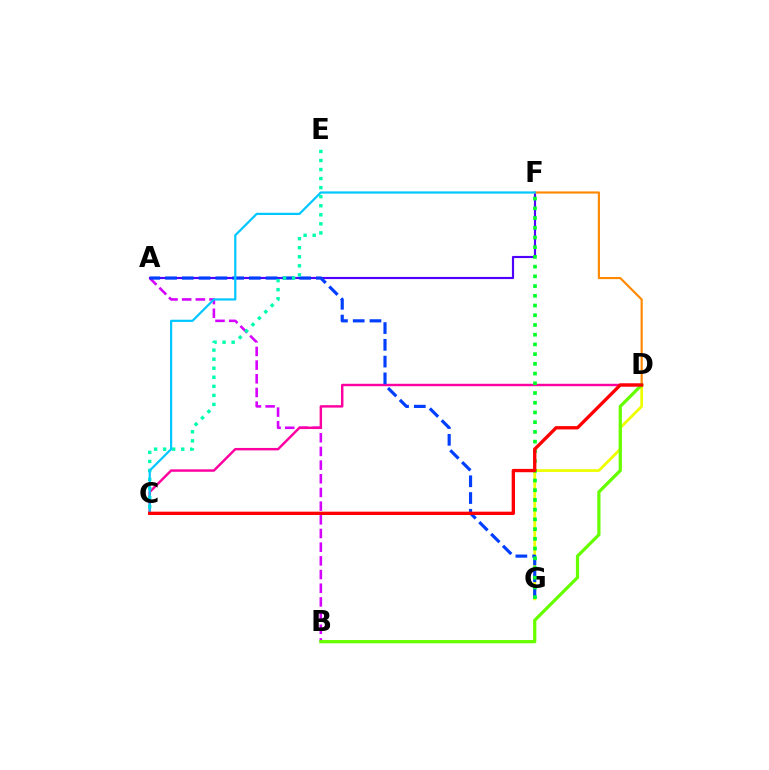{('D', 'G'): [{'color': '#eeff00', 'line_style': 'solid', 'thickness': 1.96}], ('A', 'F'): [{'color': '#4f00ff', 'line_style': 'solid', 'thickness': 1.55}], ('A', 'B'): [{'color': '#d600ff', 'line_style': 'dashed', 'thickness': 1.86}], ('C', 'D'): [{'color': '#ff00a0', 'line_style': 'solid', 'thickness': 1.76}, {'color': '#ff0000', 'line_style': 'solid', 'thickness': 2.39}], ('A', 'G'): [{'color': '#003fff', 'line_style': 'dashed', 'thickness': 2.28}], ('C', 'E'): [{'color': '#00ffaf', 'line_style': 'dotted', 'thickness': 2.46}], ('D', 'F'): [{'color': '#ff8800', 'line_style': 'solid', 'thickness': 1.55}], ('F', 'G'): [{'color': '#00ff27', 'line_style': 'dotted', 'thickness': 2.64}], ('C', 'F'): [{'color': '#00c7ff', 'line_style': 'solid', 'thickness': 1.59}], ('B', 'D'): [{'color': '#66ff00', 'line_style': 'solid', 'thickness': 2.32}]}